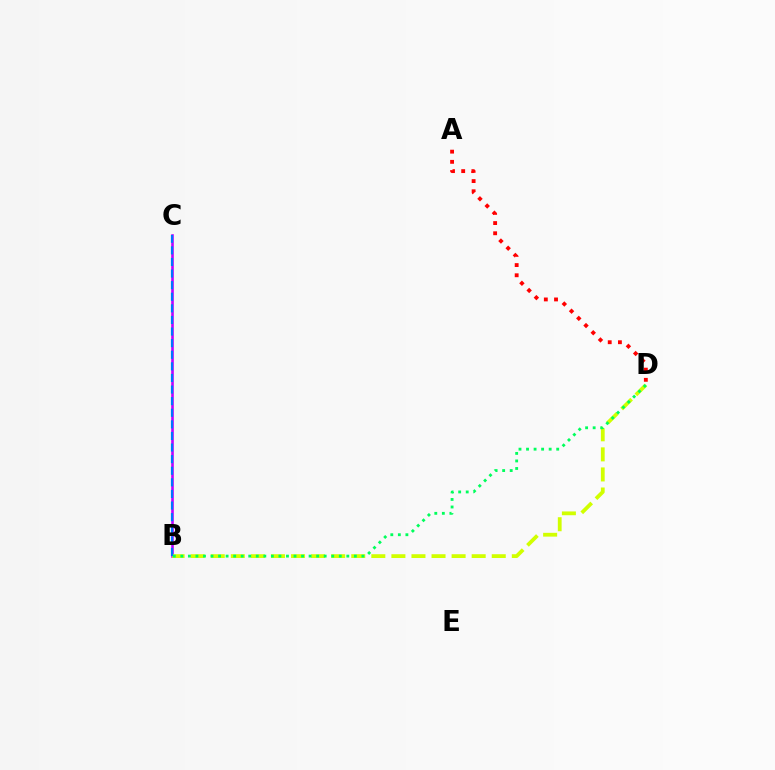{('B', 'C'): [{'color': '#b900ff', 'line_style': 'solid', 'thickness': 1.87}, {'color': '#0074ff', 'line_style': 'dashed', 'thickness': 1.58}], ('A', 'D'): [{'color': '#ff0000', 'line_style': 'dotted', 'thickness': 2.77}], ('B', 'D'): [{'color': '#d1ff00', 'line_style': 'dashed', 'thickness': 2.73}, {'color': '#00ff5c', 'line_style': 'dotted', 'thickness': 2.05}]}